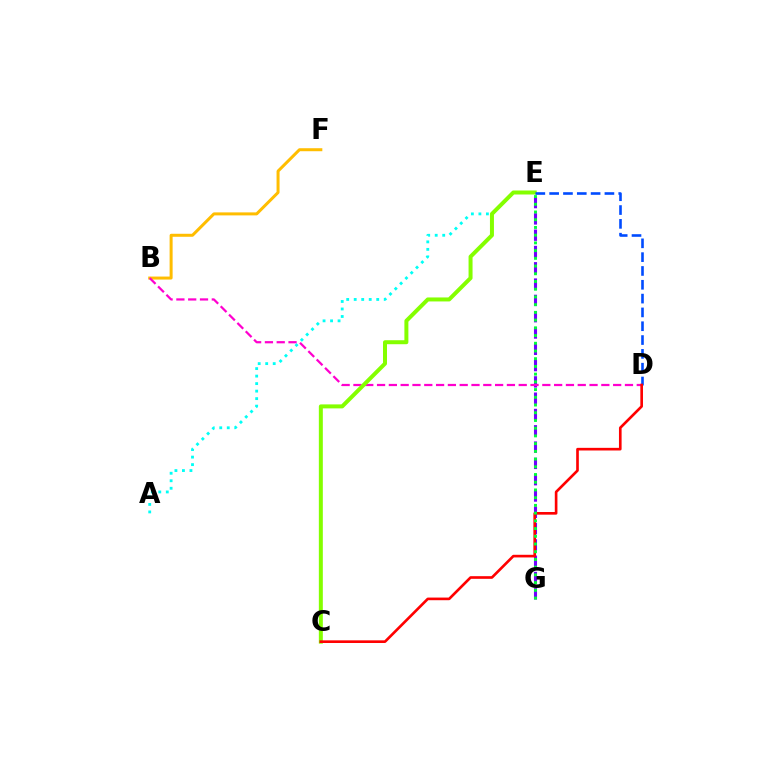{('A', 'E'): [{'color': '#00fff6', 'line_style': 'dotted', 'thickness': 2.04}], ('E', 'G'): [{'color': '#7200ff', 'line_style': 'dashed', 'thickness': 2.21}, {'color': '#00ff39', 'line_style': 'dotted', 'thickness': 2.1}], ('B', 'F'): [{'color': '#ffbd00', 'line_style': 'solid', 'thickness': 2.16}], ('B', 'D'): [{'color': '#ff00cf', 'line_style': 'dashed', 'thickness': 1.6}], ('C', 'E'): [{'color': '#84ff00', 'line_style': 'solid', 'thickness': 2.87}], ('D', 'E'): [{'color': '#004bff', 'line_style': 'dashed', 'thickness': 1.88}], ('C', 'D'): [{'color': '#ff0000', 'line_style': 'solid', 'thickness': 1.9}]}